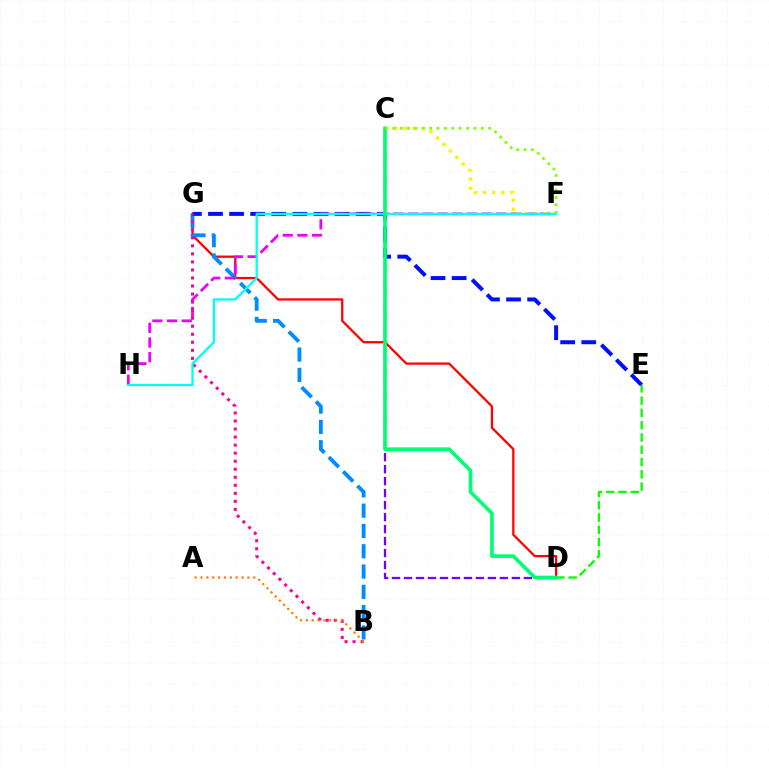{('D', 'G'): [{'color': '#ff0000', 'line_style': 'solid', 'thickness': 1.63}], ('B', 'G'): [{'color': '#008cff', 'line_style': 'dashed', 'thickness': 2.76}, {'color': '#ff0094', 'line_style': 'dotted', 'thickness': 2.18}], ('E', 'G'): [{'color': '#0010ff', 'line_style': 'dashed', 'thickness': 2.87}], ('F', 'H'): [{'color': '#ee00ff', 'line_style': 'dashed', 'thickness': 1.99}, {'color': '#00fff6', 'line_style': 'solid', 'thickness': 1.64}], ('D', 'E'): [{'color': '#08ff00', 'line_style': 'dashed', 'thickness': 1.67}], ('A', 'B'): [{'color': '#ff7c00', 'line_style': 'dotted', 'thickness': 1.59}], ('C', 'D'): [{'color': '#7200ff', 'line_style': 'dashed', 'thickness': 1.63}, {'color': '#00ff74', 'line_style': 'solid', 'thickness': 2.63}], ('C', 'F'): [{'color': '#fcf500', 'line_style': 'dotted', 'thickness': 2.48}, {'color': '#84ff00', 'line_style': 'dotted', 'thickness': 2.0}]}